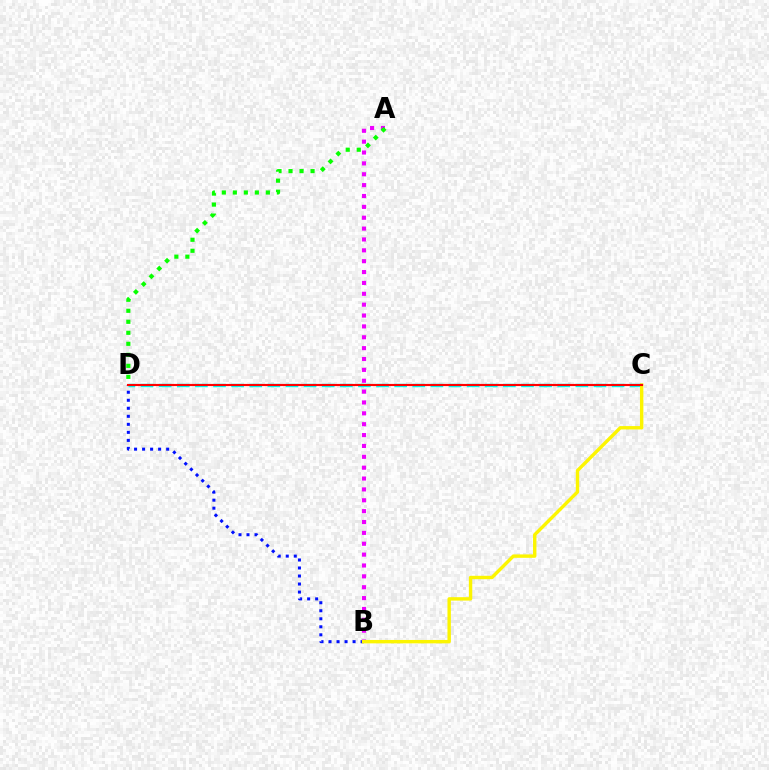{('B', 'D'): [{'color': '#0010ff', 'line_style': 'dotted', 'thickness': 2.18}], ('A', 'B'): [{'color': '#ee00ff', 'line_style': 'dotted', 'thickness': 2.95}], ('A', 'D'): [{'color': '#08ff00', 'line_style': 'dotted', 'thickness': 2.99}], ('C', 'D'): [{'color': '#00fff6', 'line_style': 'dashed', 'thickness': 2.46}, {'color': '#ff0000', 'line_style': 'solid', 'thickness': 1.54}], ('B', 'C'): [{'color': '#fcf500', 'line_style': 'solid', 'thickness': 2.45}]}